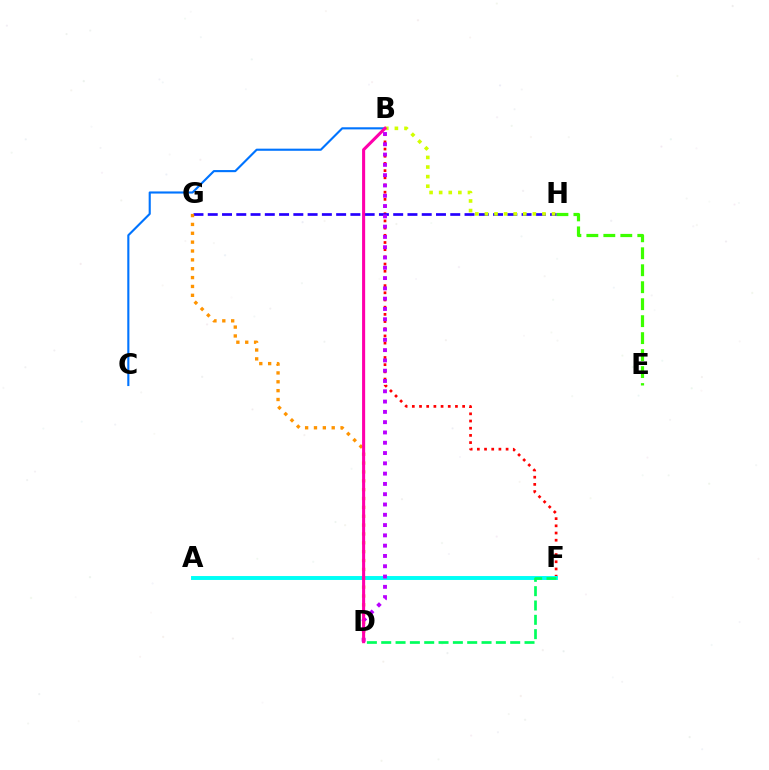{('B', 'F'): [{'color': '#ff0000', 'line_style': 'dotted', 'thickness': 1.95}], ('E', 'H'): [{'color': '#3dff00', 'line_style': 'dashed', 'thickness': 2.31}], ('A', 'F'): [{'color': '#00fff6', 'line_style': 'solid', 'thickness': 2.82}], ('B', 'C'): [{'color': '#0074ff', 'line_style': 'solid', 'thickness': 1.53}], ('G', 'H'): [{'color': '#2500ff', 'line_style': 'dashed', 'thickness': 1.94}], ('D', 'F'): [{'color': '#00ff5c', 'line_style': 'dashed', 'thickness': 1.95}], ('D', 'G'): [{'color': '#ff9400', 'line_style': 'dotted', 'thickness': 2.41}], ('B', 'H'): [{'color': '#d1ff00', 'line_style': 'dotted', 'thickness': 2.61}], ('B', 'D'): [{'color': '#b900ff', 'line_style': 'dotted', 'thickness': 2.8}, {'color': '#ff00ac', 'line_style': 'solid', 'thickness': 2.21}]}